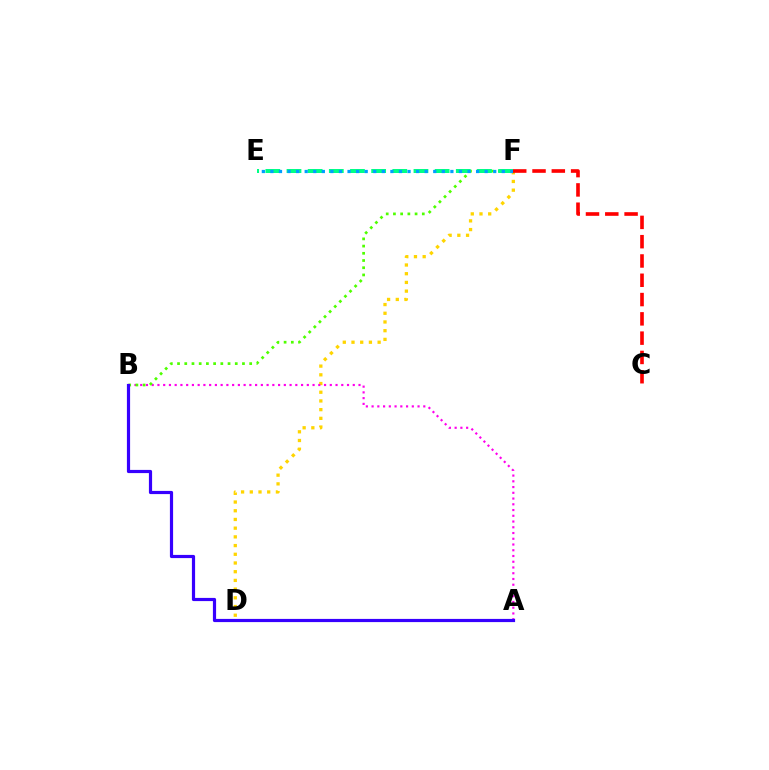{('D', 'F'): [{'color': '#ffd500', 'line_style': 'dotted', 'thickness': 2.37}], ('A', 'B'): [{'color': '#ff00ed', 'line_style': 'dotted', 'thickness': 1.56}, {'color': '#3700ff', 'line_style': 'solid', 'thickness': 2.29}], ('B', 'F'): [{'color': '#4fff00', 'line_style': 'dotted', 'thickness': 1.96}], ('E', 'F'): [{'color': '#00ff86', 'line_style': 'dashed', 'thickness': 2.87}, {'color': '#009eff', 'line_style': 'dotted', 'thickness': 2.33}], ('C', 'F'): [{'color': '#ff0000', 'line_style': 'dashed', 'thickness': 2.62}]}